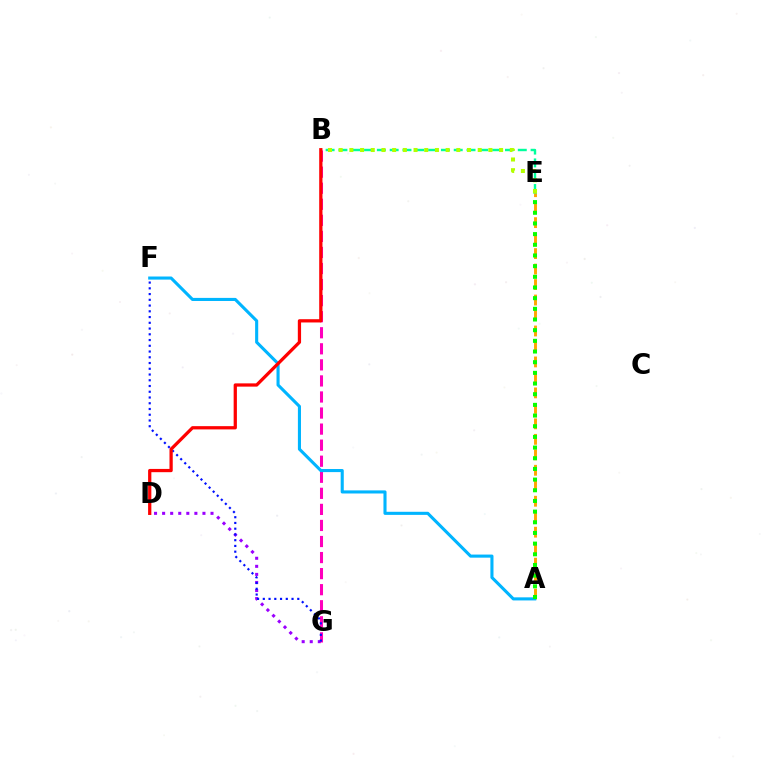{('B', 'E'): [{'color': '#00ff9d', 'line_style': 'dashed', 'thickness': 1.74}, {'color': '#b3ff00', 'line_style': 'dotted', 'thickness': 2.91}], ('D', 'G'): [{'color': '#9b00ff', 'line_style': 'dotted', 'thickness': 2.19}], ('B', 'G'): [{'color': '#ff00bd', 'line_style': 'dashed', 'thickness': 2.18}], ('F', 'G'): [{'color': '#0010ff', 'line_style': 'dotted', 'thickness': 1.56}], ('A', 'E'): [{'color': '#ffa500', 'line_style': 'dashed', 'thickness': 2.1}, {'color': '#08ff00', 'line_style': 'dotted', 'thickness': 2.9}], ('A', 'F'): [{'color': '#00b5ff', 'line_style': 'solid', 'thickness': 2.22}], ('B', 'D'): [{'color': '#ff0000', 'line_style': 'solid', 'thickness': 2.34}]}